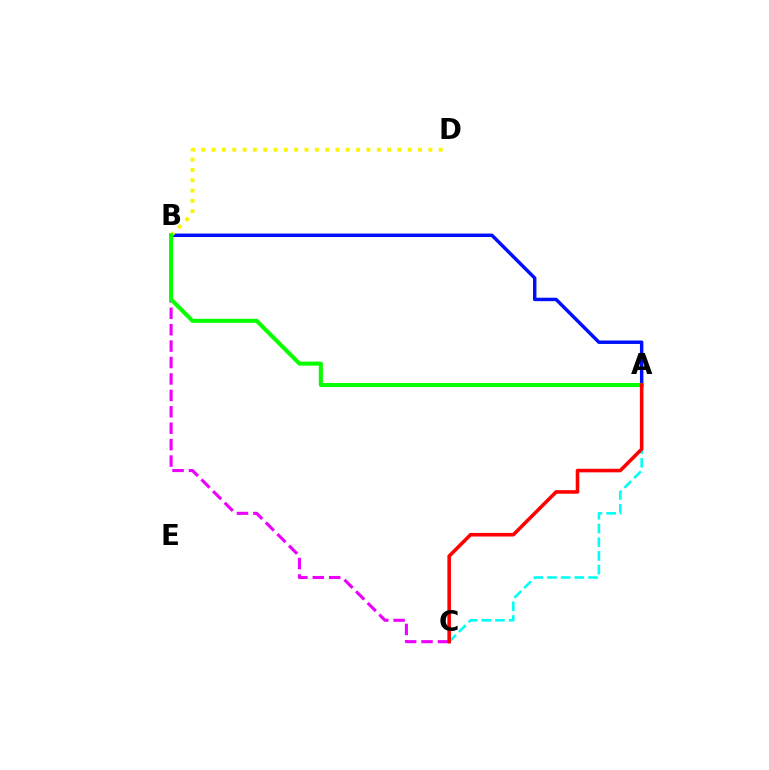{('A', 'C'): [{'color': '#00fff6', 'line_style': 'dashed', 'thickness': 1.86}, {'color': '#ff0000', 'line_style': 'solid', 'thickness': 2.57}], ('A', 'B'): [{'color': '#0010ff', 'line_style': 'solid', 'thickness': 2.48}, {'color': '#08ff00', 'line_style': 'solid', 'thickness': 2.91}], ('B', 'D'): [{'color': '#fcf500', 'line_style': 'dotted', 'thickness': 2.8}], ('B', 'C'): [{'color': '#ee00ff', 'line_style': 'dashed', 'thickness': 2.23}]}